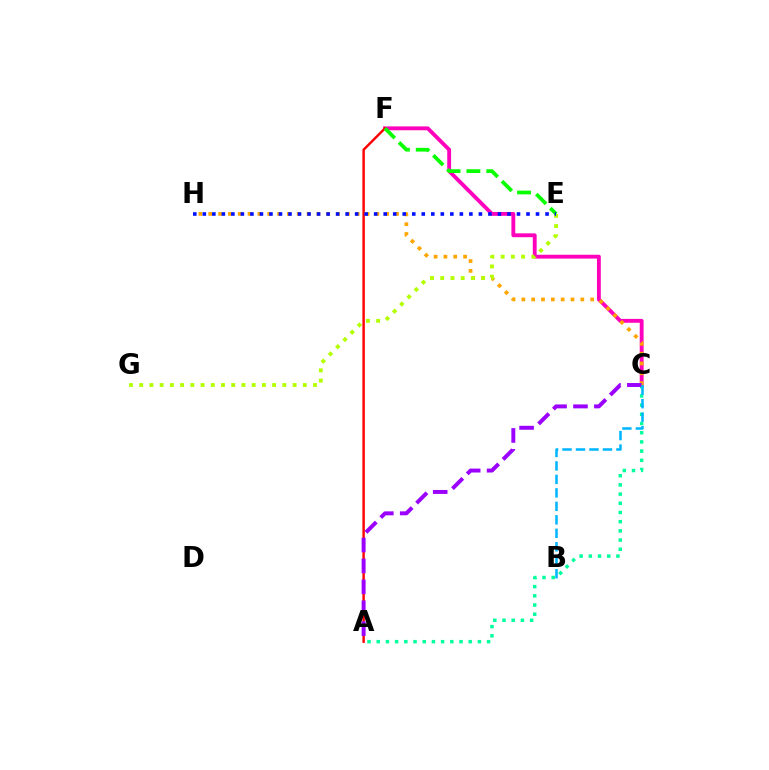{('C', 'F'): [{'color': '#ff00bd', 'line_style': 'solid', 'thickness': 2.78}], ('A', 'F'): [{'color': '#ff0000', 'line_style': 'solid', 'thickness': 1.75}], ('A', 'C'): [{'color': '#00ff9d', 'line_style': 'dotted', 'thickness': 2.5}, {'color': '#9b00ff', 'line_style': 'dashed', 'thickness': 2.84}], ('C', 'H'): [{'color': '#ffa500', 'line_style': 'dotted', 'thickness': 2.67}], ('E', 'G'): [{'color': '#b3ff00', 'line_style': 'dotted', 'thickness': 2.78}], ('E', 'F'): [{'color': '#08ff00', 'line_style': 'dashed', 'thickness': 2.69}], ('E', 'H'): [{'color': '#0010ff', 'line_style': 'dotted', 'thickness': 2.59}], ('B', 'C'): [{'color': '#00b5ff', 'line_style': 'dashed', 'thickness': 1.83}]}